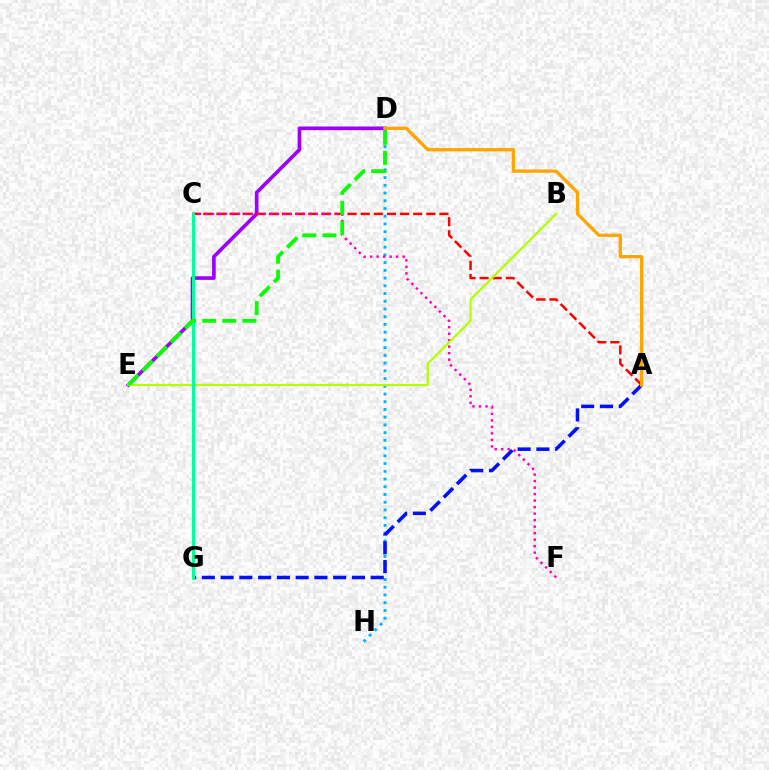{('D', 'H'): [{'color': '#00b5ff', 'line_style': 'dotted', 'thickness': 2.1}], ('D', 'E'): [{'color': '#9b00ff', 'line_style': 'solid', 'thickness': 2.62}, {'color': '#08ff00', 'line_style': 'dashed', 'thickness': 2.73}], ('A', 'C'): [{'color': '#ff0000', 'line_style': 'dashed', 'thickness': 1.78}], ('C', 'F'): [{'color': '#ff00bd', 'line_style': 'dotted', 'thickness': 1.77}], ('A', 'G'): [{'color': '#0010ff', 'line_style': 'dashed', 'thickness': 2.55}], ('B', 'E'): [{'color': '#b3ff00', 'line_style': 'solid', 'thickness': 1.62}], ('C', 'G'): [{'color': '#00ff9d', 'line_style': 'solid', 'thickness': 2.19}], ('A', 'D'): [{'color': '#ffa500', 'line_style': 'solid', 'thickness': 2.38}]}